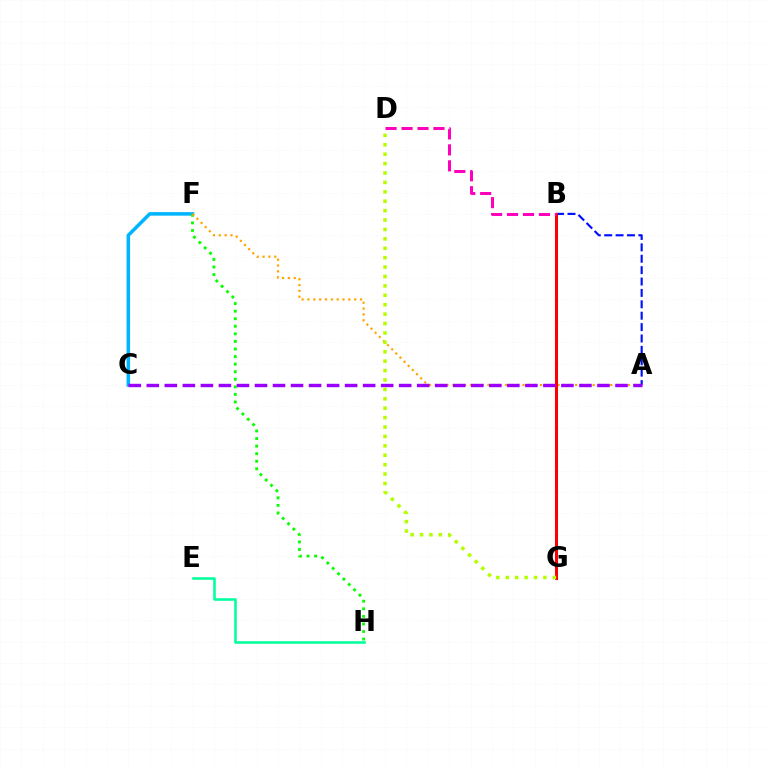{('C', 'F'): [{'color': '#00b5ff', 'line_style': 'solid', 'thickness': 2.54}], ('A', 'B'): [{'color': '#0010ff', 'line_style': 'dashed', 'thickness': 1.55}], ('F', 'H'): [{'color': '#08ff00', 'line_style': 'dotted', 'thickness': 2.06}], ('E', 'H'): [{'color': '#00ff9d', 'line_style': 'solid', 'thickness': 1.85}], ('A', 'F'): [{'color': '#ffa500', 'line_style': 'dotted', 'thickness': 1.59}], ('B', 'G'): [{'color': '#ff0000', 'line_style': 'solid', 'thickness': 2.19}], ('B', 'D'): [{'color': '#ff00bd', 'line_style': 'dashed', 'thickness': 2.17}], ('A', 'C'): [{'color': '#9b00ff', 'line_style': 'dashed', 'thickness': 2.45}], ('D', 'G'): [{'color': '#b3ff00', 'line_style': 'dotted', 'thickness': 2.56}]}